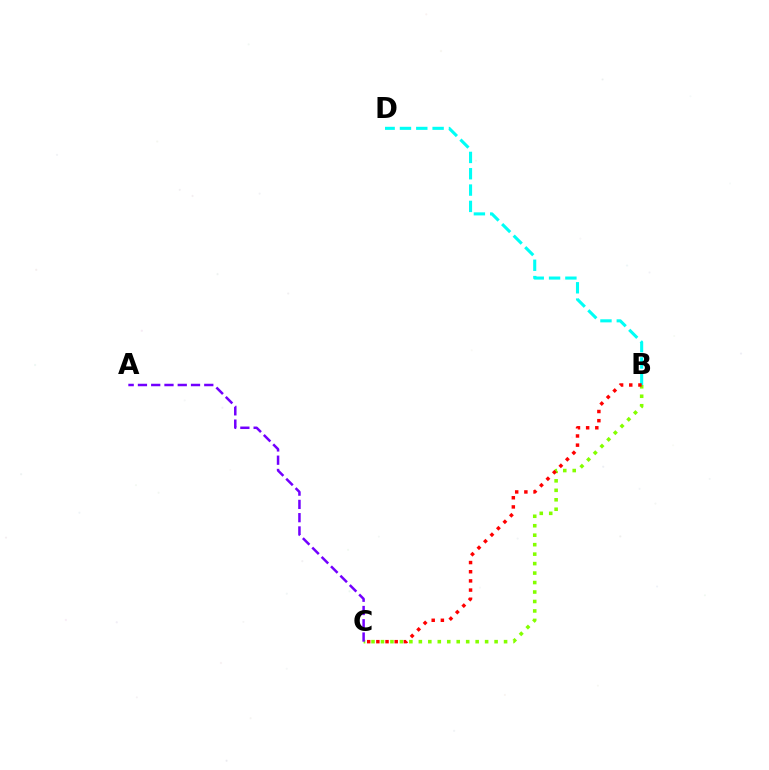{('B', 'D'): [{'color': '#00fff6', 'line_style': 'dashed', 'thickness': 2.22}], ('B', 'C'): [{'color': '#84ff00', 'line_style': 'dotted', 'thickness': 2.57}, {'color': '#ff0000', 'line_style': 'dotted', 'thickness': 2.49}], ('A', 'C'): [{'color': '#7200ff', 'line_style': 'dashed', 'thickness': 1.8}]}